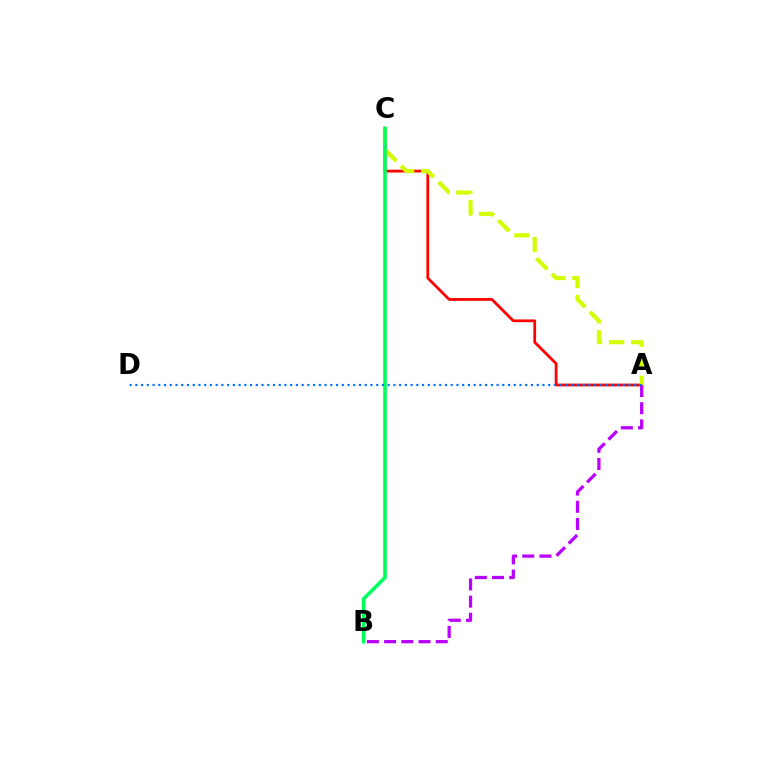{('A', 'C'): [{'color': '#ff0000', 'line_style': 'solid', 'thickness': 1.99}, {'color': '#d1ff00', 'line_style': 'dashed', 'thickness': 3.0}], ('A', 'B'): [{'color': '#b900ff', 'line_style': 'dashed', 'thickness': 2.34}], ('B', 'C'): [{'color': '#00ff5c', 'line_style': 'solid', 'thickness': 2.59}], ('A', 'D'): [{'color': '#0074ff', 'line_style': 'dotted', 'thickness': 1.56}]}